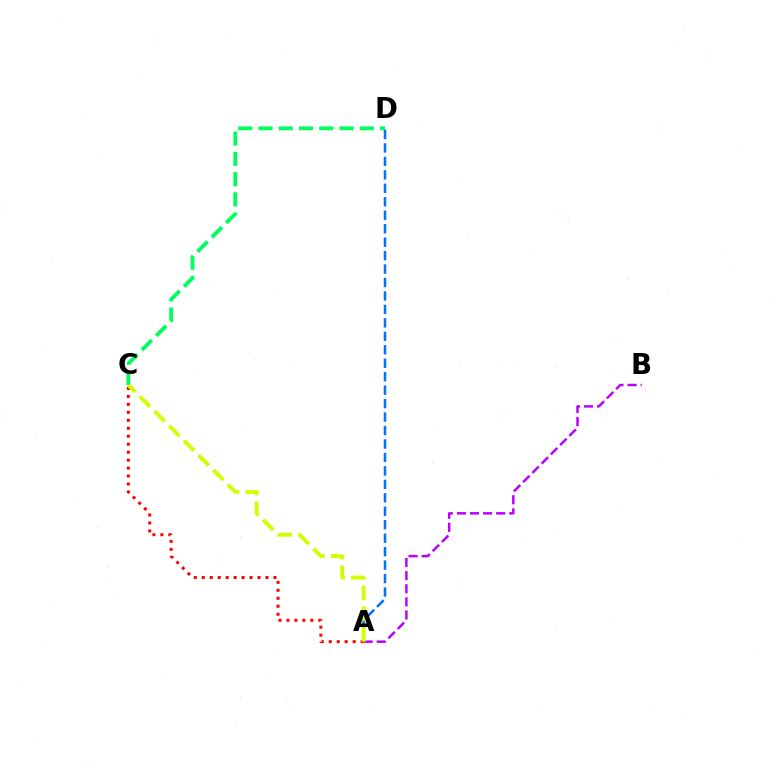{('A', 'B'): [{'color': '#b900ff', 'line_style': 'dashed', 'thickness': 1.78}], ('C', 'D'): [{'color': '#00ff5c', 'line_style': 'dashed', 'thickness': 2.75}], ('A', 'D'): [{'color': '#0074ff', 'line_style': 'dashed', 'thickness': 1.83}], ('A', 'C'): [{'color': '#ff0000', 'line_style': 'dotted', 'thickness': 2.16}, {'color': '#d1ff00', 'line_style': 'dashed', 'thickness': 2.82}]}